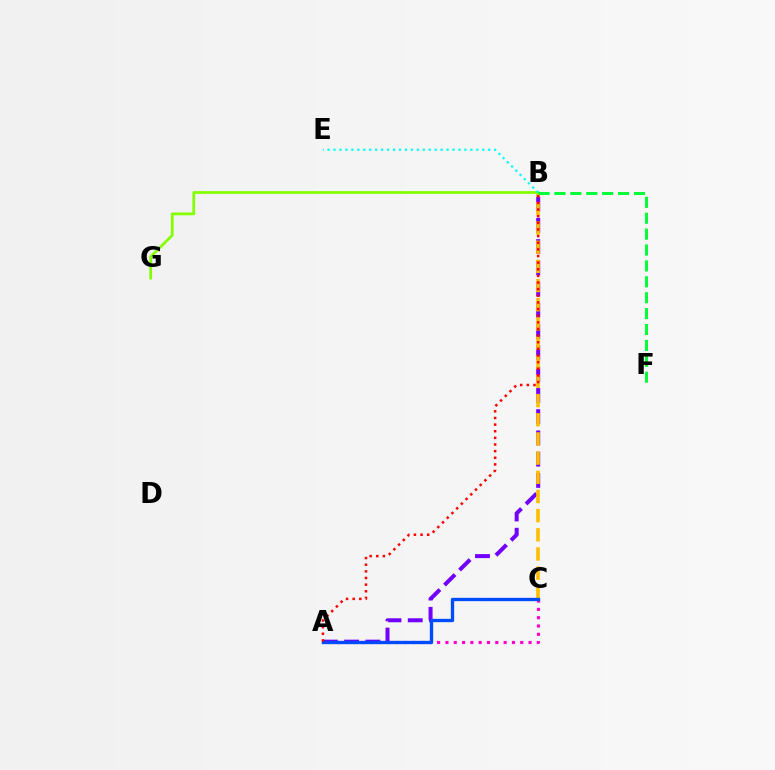{('A', 'C'): [{'color': '#ff00cf', 'line_style': 'dotted', 'thickness': 2.26}, {'color': '#004bff', 'line_style': 'solid', 'thickness': 2.4}], ('A', 'B'): [{'color': '#7200ff', 'line_style': 'dashed', 'thickness': 2.89}, {'color': '#ff0000', 'line_style': 'dotted', 'thickness': 1.8}], ('B', 'C'): [{'color': '#ffbd00', 'line_style': 'dashed', 'thickness': 2.6}], ('B', 'G'): [{'color': '#84ff00', 'line_style': 'solid', 'thickness': 1.99}], ('B', 'E'): [{'color': '#00fff6', 'line_style': 'dotted', 'thickness': 1.62}], ('B', 'F'): [{'color': '#00ff39', 'line_style': 'dashed', 'thickness': 2.16}]}